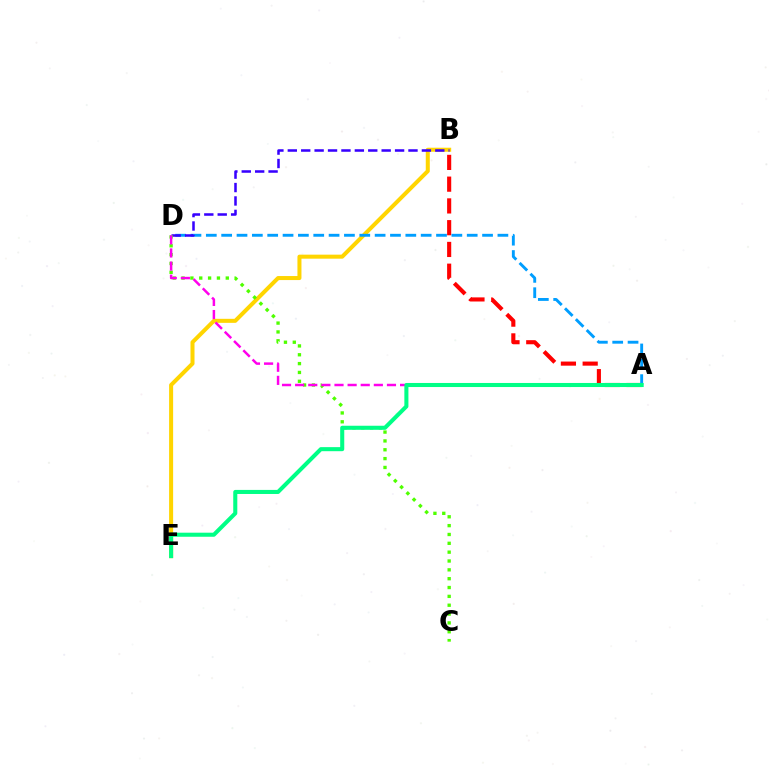{('A', 'B'): [{'color': '#ff0000', 'line_style': 'dashed', 'thickness': 2.96}], ('B', 'E'): [{'color': '#ffd500', 'line_style': 'solid', 'thickness': 2.9}], ('A', 'D'): [{'color': '#009eff', 'line_style': 'dashed', 'thickness': 2.08}, {'color': '#ff00ed', 'line_style': 'dashed', 'thickness': 1.78}], ('B', 'D'): [{'color': '#3700ff', 'line_style': 'dashed', 'thickness': 1.82}], ('C', 'D'): [{'color': '#4fff00', 'line_style': 'dotted', 'thickness': 2.4}], ('A', 'E'): [{'color': '#00ff86', 'line_style': 'solid', 'thickness': 2.92}]}